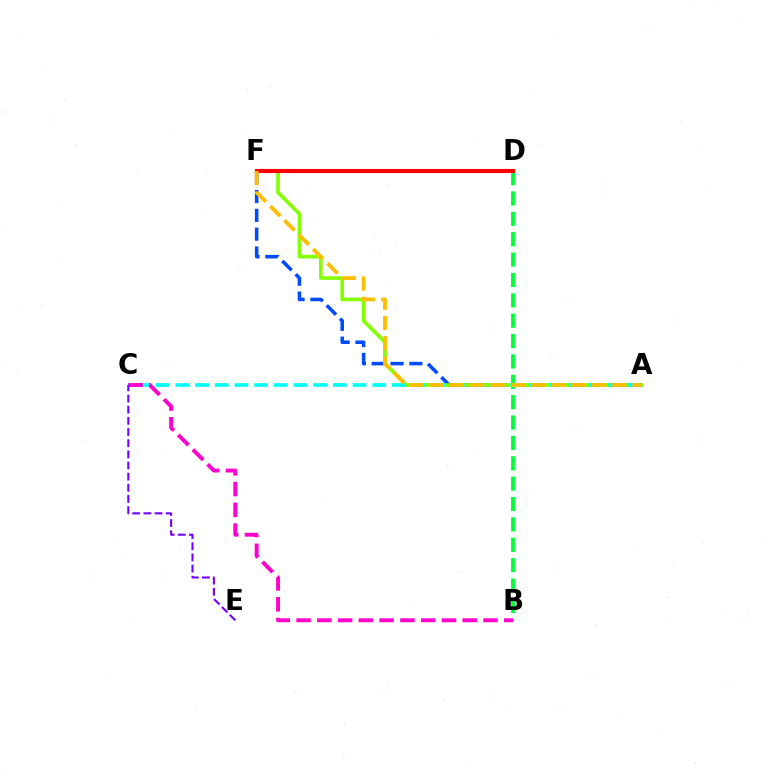{('A', 'F'): [{'color': '#004bff', 'line_style': 'dashed', 'thickness': 2.56}, {'color': '#84ff00', 'line_style': 'solid', 'thickness': 2.63}, {'color': '#ffbd00', 'line_style': 'dashed', 'thickness': 2.75}], ('B', 'D'): [{'color': '#00ff39', 'line_style': 'dashed', 'thickness': 2.77}], ('D', 'F'): [{'color': '#ff0000', 'line_style': 'solid', 'thickness': 2.94}], ('A', 'C'): [{'color': '#00fff6', 'line_style': 'dashed', 'thickness': 2.67}], ('B', 'C'): [{'color': '#ff00cf', 'line_style': 'dashed', 'thickness': 2.82}], ('C', 'E'): [{'color': '#7200ff', 'line_style': 'dashed', 'thickness': 1.51}]}